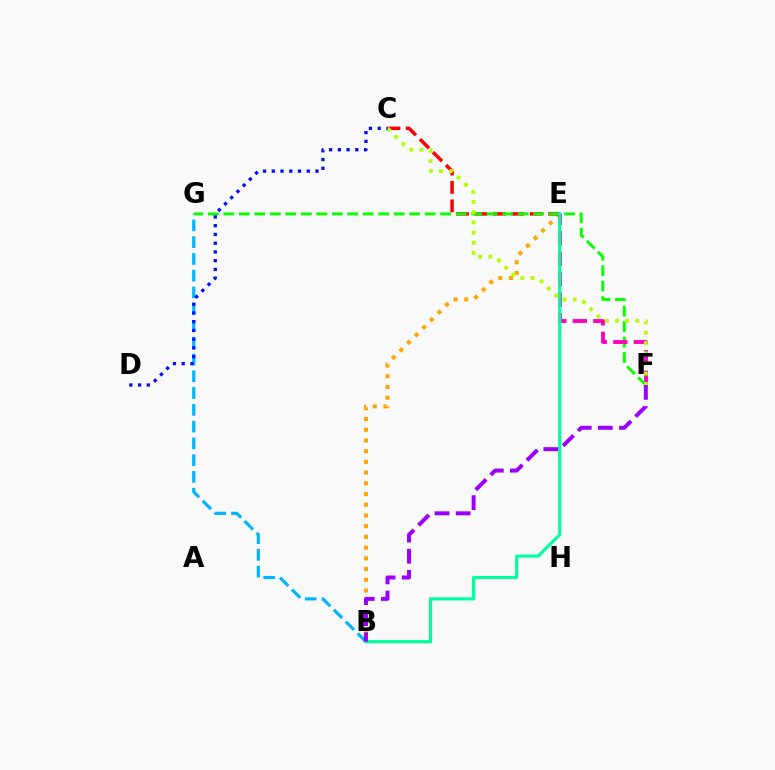{('B', 'E'): [{'color': '#ffa500', 'line_style': 'dotted', 'thickness': 2.91}, {'color': '#00ff9d', 'line_style': 'solid', 'thickness': 2.26}], ('B', 'G'): [{'color': '#00b5ff', 'line_style': 'dashed', 'thickness': 2.28}], ('C', 'E'): [{'color': '#ff0000', 'line_style': 'dashed', 'thickness': 2.5}], ('F', 'G'): [{'color': '#08ff00', 'line_style': 'dashed', 'thickness': 2.1}], ('E', 'F'): [{'color': '#ff00bd', 'line_style': 'dashed', 'thickness': 2.79}], ('C', 'F'): [{'color': '#b3ff00', 'line_style': 'dotted', 'thickness': 2.77}], ('B', 'F'): [{'color': '#9b00ff', 'line_style': 'dashed', 'thickness': 2.87}], ('C', 'D'): [{'color': '#0010ff', 'line_style': 'dotted', 'thickness': 2.38}]}